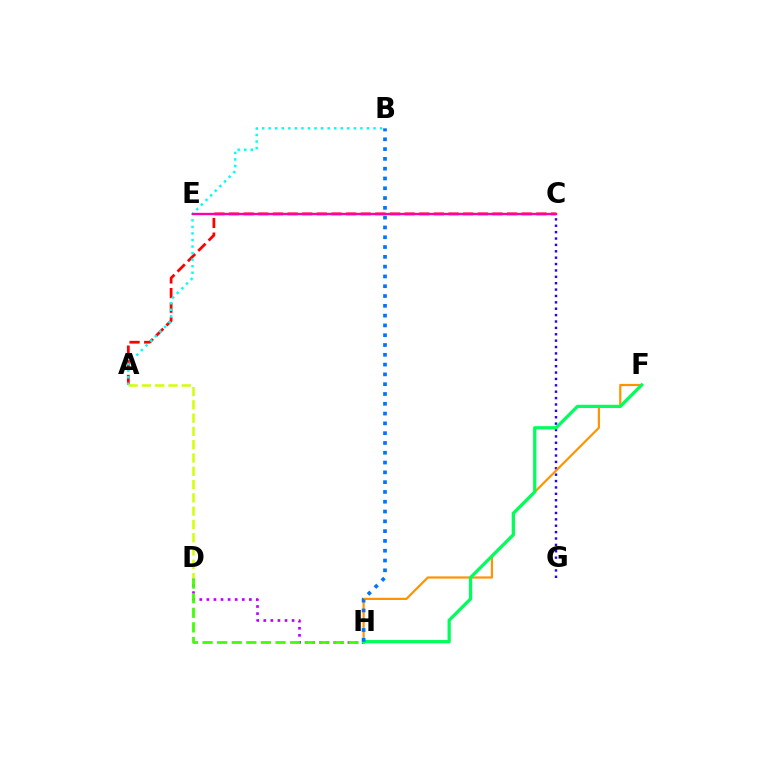{('C', 'G'): [{'color': '#2500ff', 'line_style': 'dotted', 'thickness': 1.73}], ('D', 'H'): [{'color': '#b900ff', 'line_style': 'dotted', 'thickness': 1.92}, {'color': '#3dff00', 'line_style': 'dashed', 'thickness': 1.98}], ('F', 'H'): [{'color': '#ff9400', 'line_style': 'solid', 'thickness': 1.58}, {'color': '#00ff5c', 'line_style': 'solid', 'thickness': 2.35}], ('A', 'C'): [{'color': '#ff0000', 'line_style': 'dashed', 'thickness': 1.99}], ('A', 'B'): [{'color': '#00fff6', 'line_style': 'dotted', 'thickness': 1.78}], ('C', 'E'): [{'color': '#ff00ac', 'line_style': 'solid', 'thickness': 1.71}], ('A', 'D'): [{'color': '#d1ff00', 'line_style': 'dashed', 'thickness': 1.8}], ('B', 'H'): [{'color': '#0074ff', 'line_style': 'dotted', 'thickness': 2.66}]}